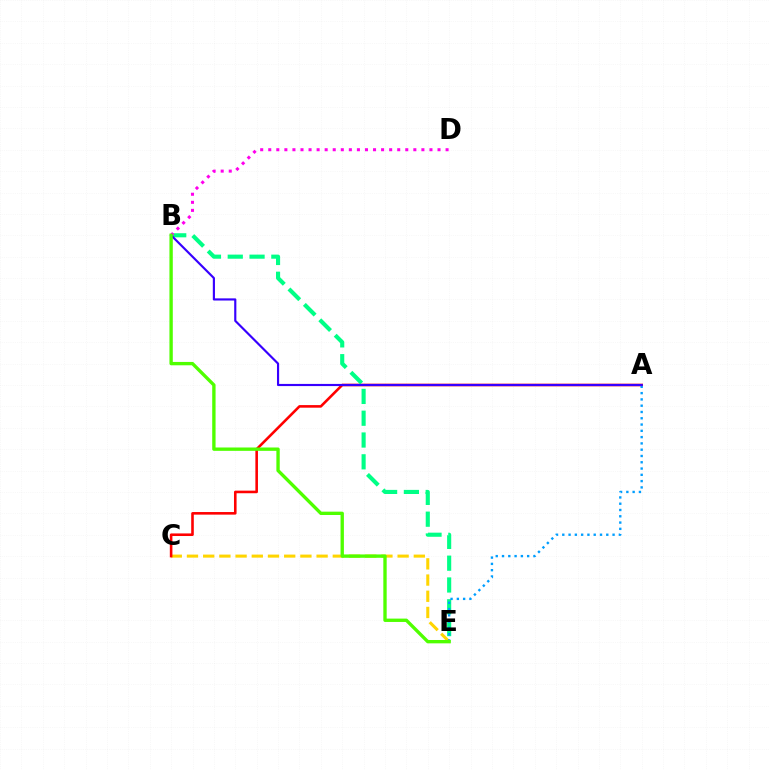{('C', 'E'): [{'color': '#ffd500', 'line_style': 'dashed', 'thickness': 2.2}], ('A', 'C'): [{'color': '#ff0000', 'line_style': 'solid', 'thickness': 1.87}], ('B', 'E'): [{'color': '#00ff86', 'line_style': 'dashed', 'thickness': 2.96}, {'color': '#4fff00', 'line_style': 'solid', 'thickness': 2.41}], ('B', 'D'): [{'color': '#ff00ed', 'line_style': 'dotted', 'thickness': 2.19}], ('A', 'E'): [{'color': '#009eff', 'line_style': 'dotted', 'thickness': 1.71}], ('A', 'B'): [{'color': '#3700ff', 'line_style': 'solid', 'thickness': 1.55}]}